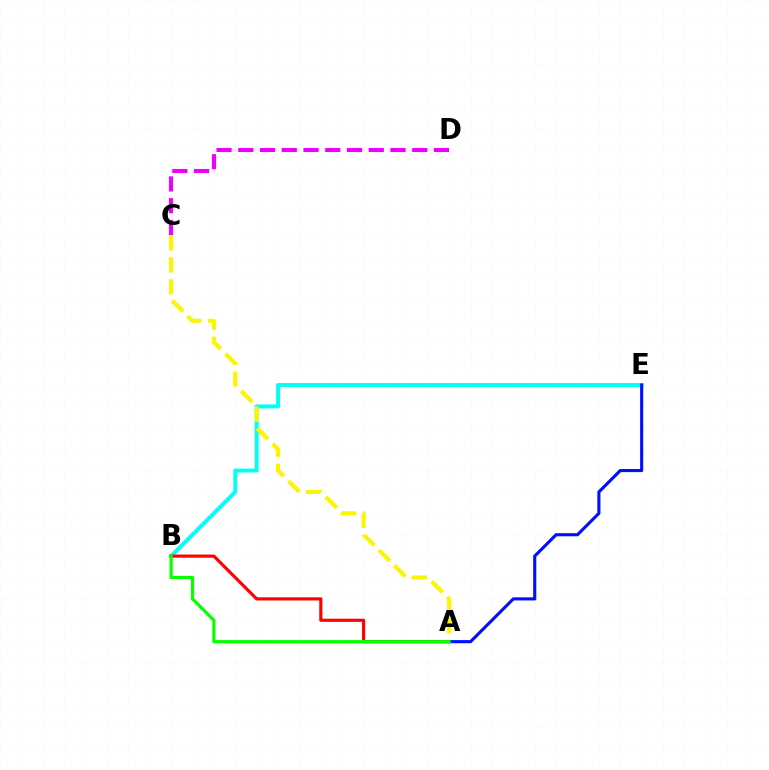{('B', 'E'): [{'color': '#00fff6', 'line_style': 'solid', 'thickness': 2.82}], ('A', 'C'): [{'color': '#fcf500', 'line_style': 'dashed', 'thickness': 2.98}], ('A', 'B'): [{'color': '#ff0000', 'line_style': 'solid', 'thickness': 2.26}, {'color': '#08ff00', 'line_style': 'solid', 'thickness': 2.3}], ('C', 'D'): [{'color': '#ee00ff', 'line_style': 'dashed', 'thickness': 2.95}], ('A', 'E'): [{'color': '#0010ff', 'line_style': 'solid', 'thickness': 2.24}]}